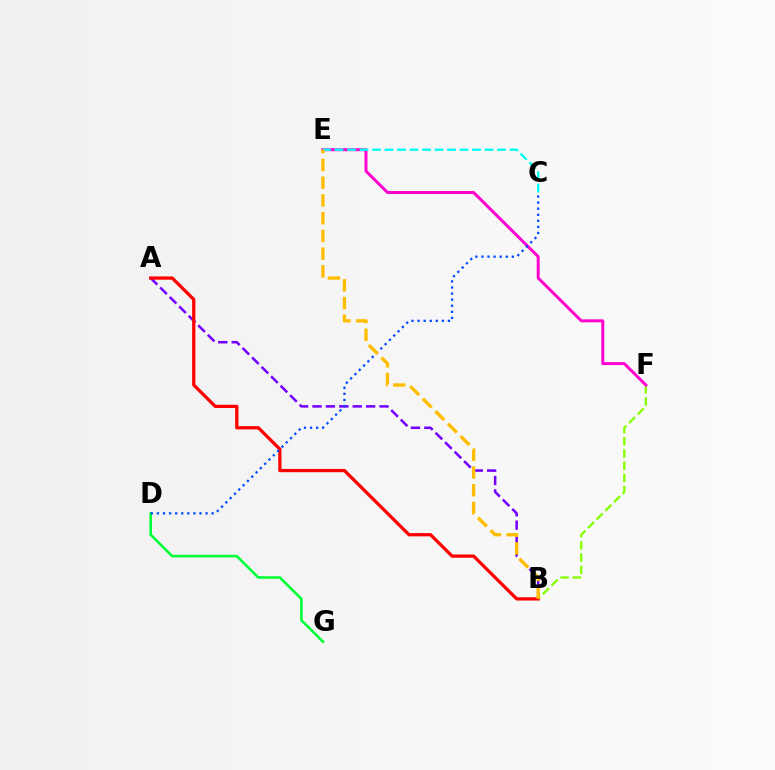{('A', 'B'): [{'color': '#7200ff', 'line_style': 'dashed', 'thickness': 1.82}, {'color': '#ff0000', 'line_style': 'solid', 'thickness': 2.35}], ('B', 'F'): [{'color': '#84ff00', 'line_style': 'dashed', 'thickness': 1.66}], ('E', 'F'): [{'color': '#ff00cf', 'line_style': 'solid', 'thickness': 2.14}], ('D', 'G'): [{'color': '#00ff39', 'line_style': 'solid', 'thickness': 1.87}], ('C', 'D'): [{'color': '#004bff', 'line_style': 'dotted', 'thickness': 1.65}], ('C', 'E'): [{'color': '#00fff6', 'line_style': 'dashed', 'thickness': 1.7}], ('B', 'E'): [{'color': '#ffbd00', 'line_style': 'dashed', 'thickness': 2.41}]}